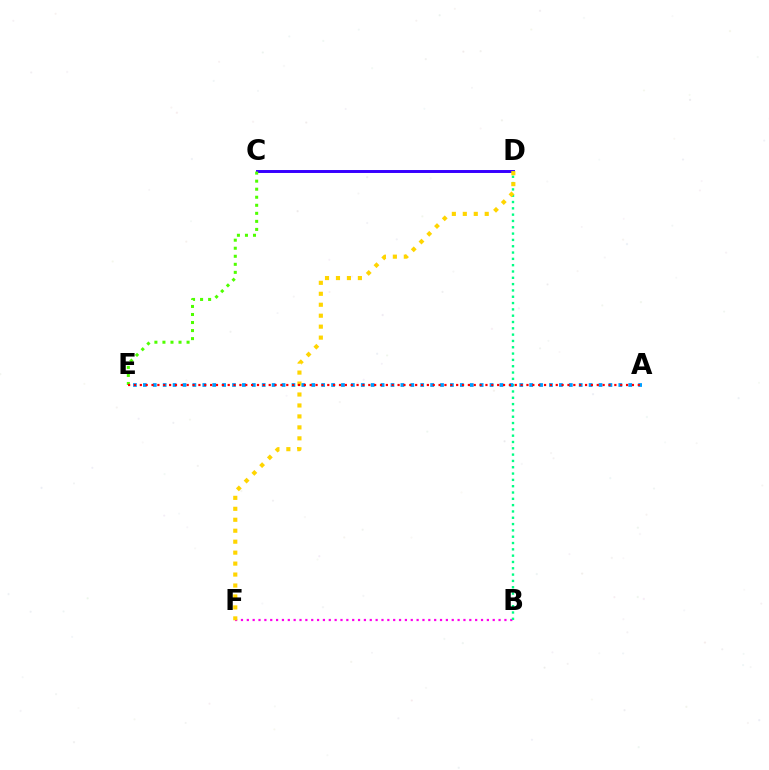{('B', 'F'): [{'color': '#ff00ed', 'line_style': 'dotted', 'thickness': 1.59}], ('C', 'D'): [{'color': '#3700ff', 'line_style': 'solid', 'thickness': 2.12}], ('B', 'D'): [{'color': '#00ff86', 'line_style': 'dotted', 'thickness': 1.72}], ('D', 'F'): [{'color': '#ffd500', 'line_style': 'dotted', 'thickness': 2.98}], ('C', 'E'): [{'color': '#4fff00', 'line_style': 'dotted', 'thickness': 2.19}], ('A', 'E'): [{'color': '#009eff', 'line_style': 'dotted', 'thickness': 2.69}, {'color': '#ff0000', 'line_style': 'dotted', 'thickness': 1.59}]}